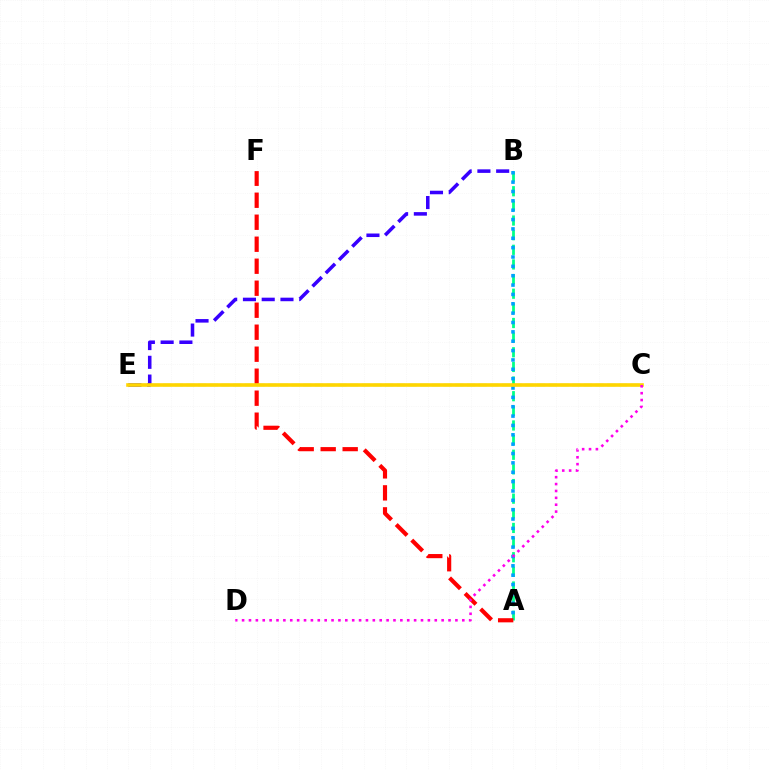{('A', 'B'): [{'color': '#00ff86', 'line_style': 'dashed', 'thickness': 1.99}, {'color': '#009eff', 'line_style': 'dotted', 'thickness': 2.54}], ('B', 'E'): [{'color': '#3700ff', 'line_style': 'dashed', 'thickness': 2.55}], ('A', 'F'): [{'color': '#ff0000', 'line_style': 'dashed', 'thickness': 2.99}], ('C', 'E'): [{'color': '#4fff00', 'line_style': 'dashed', 'thickness': 1.59}, {'color': '#ffd500', 'line_style': 'solid', 'thickness': 2.59}], ('C', 'D'): [{'color': '#ff00ed', 'line_style': 'dotted', 'thickness': 1.87}]}